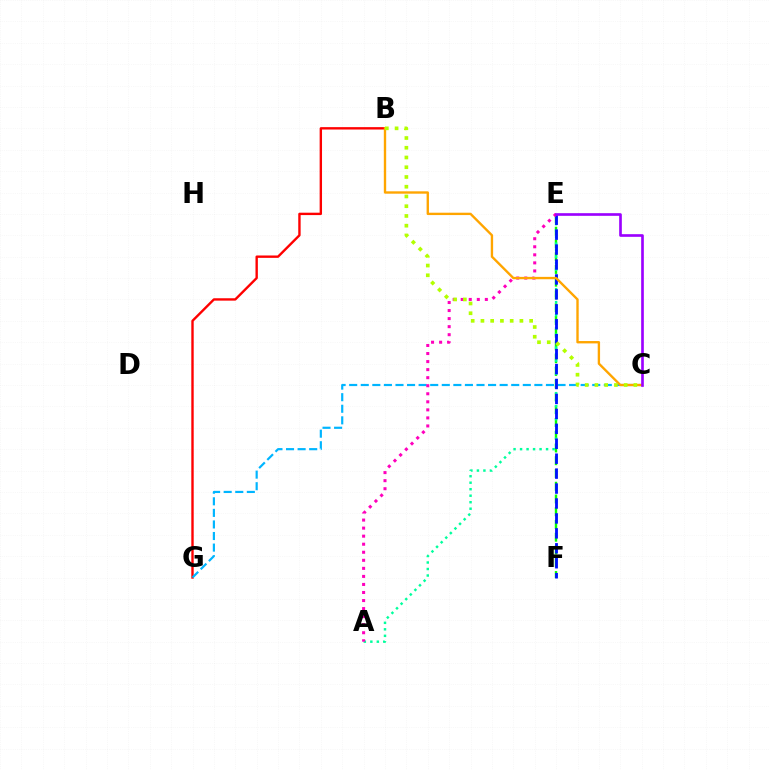{('B', 'G'): [{'color': '#ff0000', 'line_style': 'solid', 'thickness': 1.72}], ('C', 'G'): [{'color': '#00b5ff', 'line_style': 'dashed', 'thickness': 1.57}], ('E', 'F'): [{'color': '#08ff00', 'line_style': 'dashed', 'thickness': 1.73}, {'color': '#0010ff', 'line_style': 'dashed', 'thickness': 2.03}], ('A', 'E'): [{'color': '#00ff9d', 'line_style': 'dotted', 'thickness': 1.77}, {'color': '#ff00bd', 'line_style': 'dotted', 'thickness': 2.19}], ('B', 'C'): [{'color': '#ffa500', 'line_style': 'solid', 'thickness': 1.7}, {'color': '#b3ff00', 'line_style': 'dotted', 'thickness': 2.65}], ('C', 'E'): [{'color': '#9b00ff', 'line_style': 'solid', 'thickness': 1.91}]}